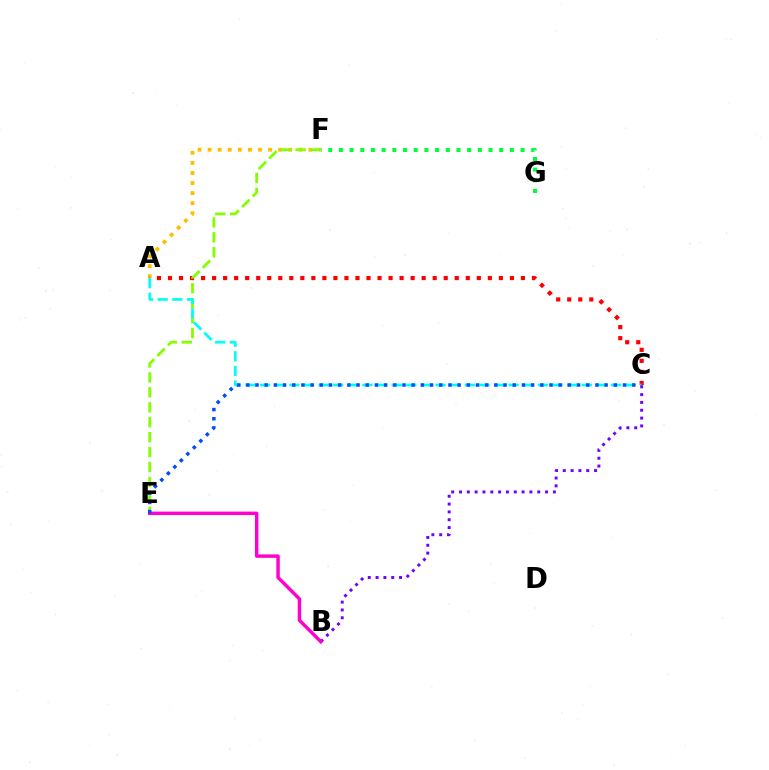{('A', 'F'): [{'color': '#ffbd00', 'line_style': 'dotted', 'thickness': 2.74}], ('A', 'C'): [{'color': '#ff0000', 'line_style': 'dotted', 'thickness': 3.0}, {'color': '#00fff6', 'line_style': 'dashed', 'thickness': 1.99}], ('F', 'G'): [{'color': '#00ff39', 'line_style': 'dotted', 'thickness': 2.9}], ('E', 'F'): [{'color': '#84ff00', 'line_style': 'dashed', 'thickness': 2.03}], ('B', 'C'): [{'color': '#7200ff', 'line_style': 'dotted', 'thickness': 2.13}], ('B', 'E'): [{'color': '#ff00cf', 'line_style': 'solid', 'thickness': 2.48}], ('C', 'E'): [{'color': '#004bff', 'line_style': 'dotted', 'thickness': 2.5}]}